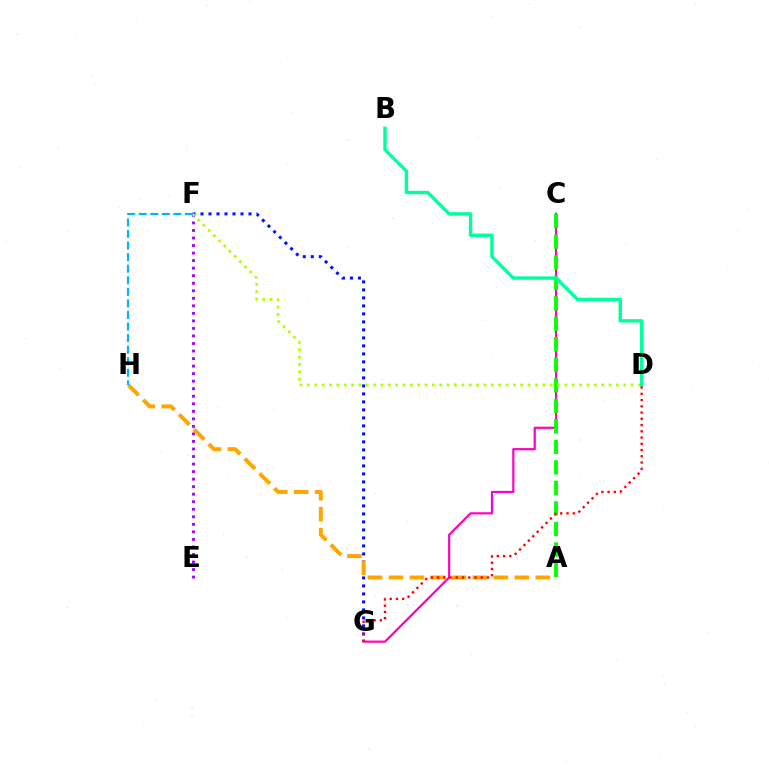{('F', 'G'): [{'color': '#0010ff', 'line_style': 'dotted', 'thickness': 2.17}], ('E', 'F'): [{'color': '#9b00ff', 'line_style': 'dotted', 'thickness': 2.05}], ('C', 'G'): [{'color': '#ff00bd', 'line_style': 'solid', 'thickness': 1.58}], ('A', 'C'): [{'color': '#08ff00', 'line_style': 'dashed', 'thickness': 2.79}], ('A', 'H'): [{'color': '#ffa500', 'line_style': 'dashed', 'thickness': 2.85}], ('D', 'F'): [{'color': '#b3ff00', 'line_style': 'dotted', 'thickness': 2.0}], ('B', 'D'): [{'color': '#00ff9d', 'line_style': 'solid', 'thickness': 2.44}], ('D', 'G'): [{'color': '#ff0000', 'line_style': 'dotted', 'thickness': 1.7}], ('F', 'H'): [{'color': '#00b5ff', 'line_style': 'dashed', 'thickness': 1.57}]}